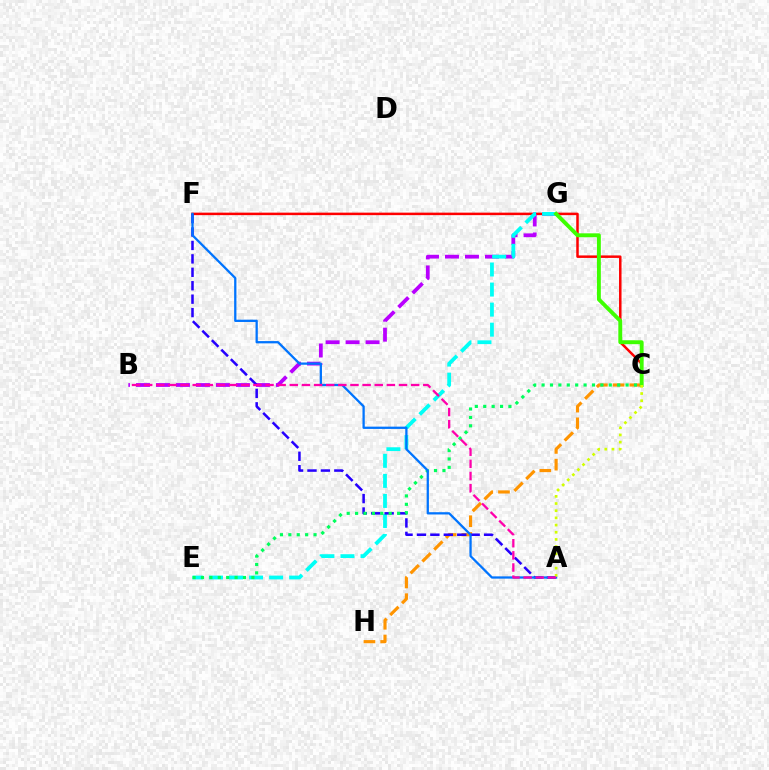{('C', 'H'): [{'color': '#ff9400', 'line_style': 'dashed', 'thickness': 2.27}], ('C', 'F'): [{'color': '#ff0000', 'line_style': 'solid', 'thickness': 1.8}], ('B', 'G'): [{'color': '#b900ff', 'line_style': 'dashed', 'thickness': 2.72}], ('E', 'G'): [{'color': '#00fff6', 'line_style': 'dashed', 'thickness': 2.72}], ('A', 'F'): [{'color': '#2500ff', 'line_style': 'dashed', 'thickness': 1.82}, {'color': '#0074ff', 'line_style': 'solid', 'thickness': 1.64}], ('C', 'E'): [{'color': '#00ff5c', 'line_style': 'dotted', 'thickness': 2.28}], ('C', 'G'): [{'color': '#3dff00', 'line_style': 'solid', 'thickness': 2.81}], ('A', 'C'): [{'color': '#d1ff00', 'line_style': 'dotted', 'thickness': 1.95}], ('A', 'B'): [{'color': '#ff00ac', 'line_style': 'dashed', 'thickness': 1.65}]}